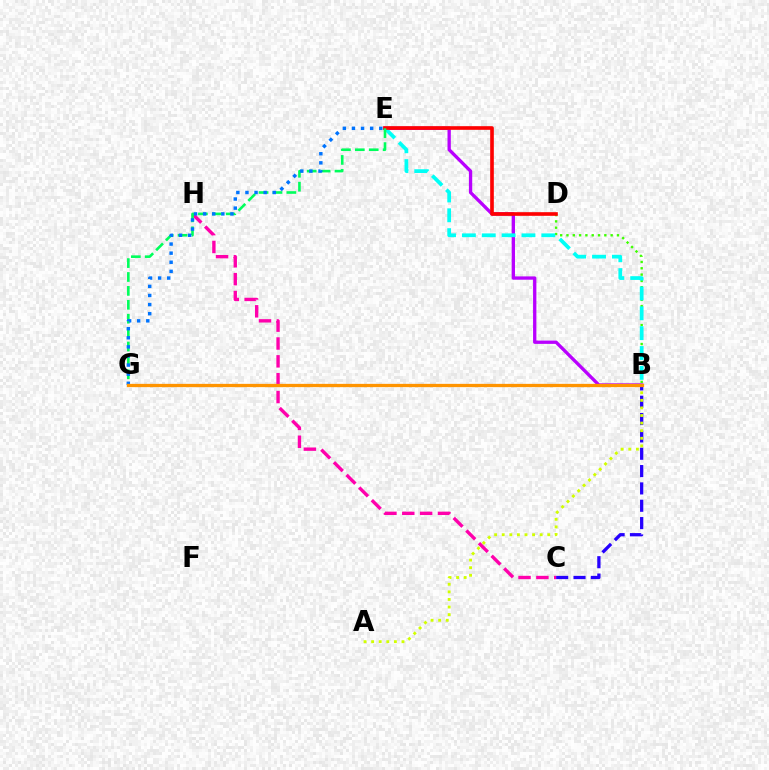{('B', 'D'): [{'color': '#3dff00', 'line_style': 'dotted', 'thickness': 1.71}], ('B', 'C'): [{'color': '#2500ff', 'line_style': 'dashed', 'thickness': 2.36}], ('B', 'E'): [{'color': '#b900ff', 'line_style': 'solid', 'thickness': 2.39}, {'color': '#00fff6', 'line_style': 'dashed', 'thickness': 2.7}], ('D', 'E'): [{'color': '#ff0000', 'line_style': 'solid', 'thickness': 2.62}], ('C', 'H'): [{'color': '#ff00ac', 'line_style': 'dashed', 'thickness': 2.43}], ('E', 'G'): [{'color': '#00ff5c', 'line_style': 'dashed', 'thickness': 1.89}, {'color': '#0074ff', 'line_style': 'dotted', 'thickness': 2.47}], ('A', 'B'): [{'color': '#d1ff00', 'line_style': 'dotted', 'thickness': 2.06}], ('B', 'G'): [{'color': '#ff9400', 'line_style': 'solid', 'thickness': 2.36}]}